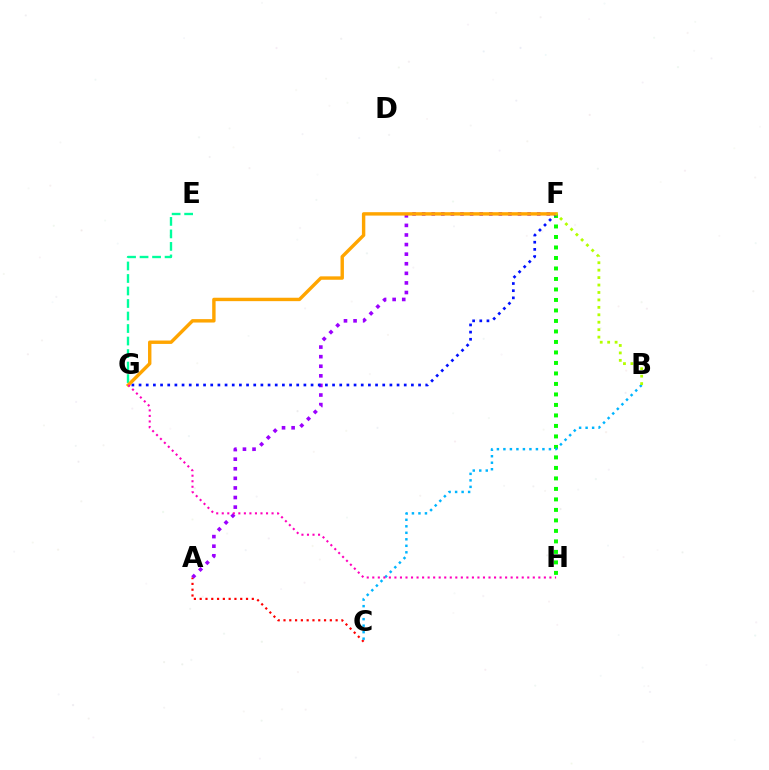{('F', 'H'): [{'color': '#08ff00', 'line_style': 'dotted', 'thickness': 2.85}], ('A', 'C'): [{'color': '#ff0000', 'line_style': 'dotted', 'thickness': 1.57}], ('A', 'F'): [{'color': '#9b00ff', 'line_style': 'dotted', 'thickness': 2.61}], ('B', 'C'): [{'color': '#00b5ff', 'line_style': 'dotted', 'thickness': 1.77}], ('F', 'G'): [{'color': '#0010ff', 'line_style': 'dotted', 'thickness': 1.95}, {'color': '#ffa500', 'line_style': 'solid', 'thickness': 2.45}], ('E', 'G'): [{'color': '#00ff9d', 'line_style': 'dashed', 'thickness': 1.7}], ('B', 'F'): [{'color': '#b3ff00', 'line_style': 'dotted', 'thickness': 2.02}], ('G', 'H'): [{'color': '#ff00bd', 'line_style': 'dotted', 'thickness': 1.5}]}